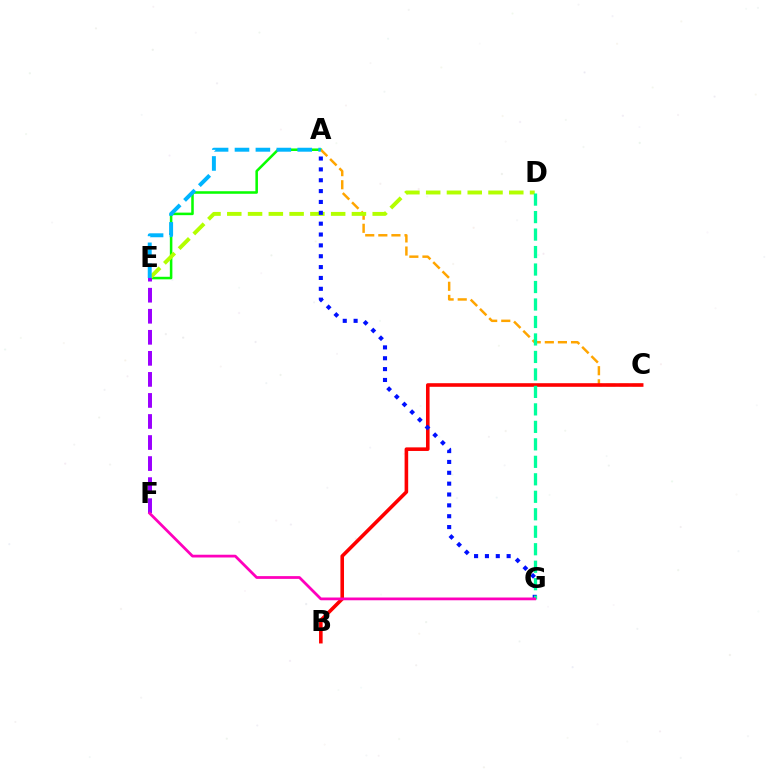{('A', 'E'): [{'color': '#08ff00', 'line_style': 'solid', 'thickness': 1.83}, {'color': '#00b5ff', 'line_style': 'dashed', 'thickness': 2.84}], ('A', 'C'): [{'color': '#ffa500', 'line_style': 'dashed', 'thickness': 1.78}], ('D', 'E'): [{'color': '#b3ff00', 'line_style': 'dashed', 'thickness': 2.82}], ('B', 'C'): [{'color': '#ff0000', 'line_style': 'solid', 'thickness': 2.58}], ('A', 'G'): [{'color': '#0010ff', 'line_style': 'dotted', 'thickness': 2.95}], ('D', 'G'): [{'color': '#00ff9d', 'line_style': 'dashed', 'thickness': 2.37}], ('E', 'F'): [{'color': '#9b00ff', 'line_style': 'dashed', 'thickness': 2.86}], ('F', 'G'): [{'color': '#ff00bd', 'line_style': 'solid', 'thickness': 1.99}]}